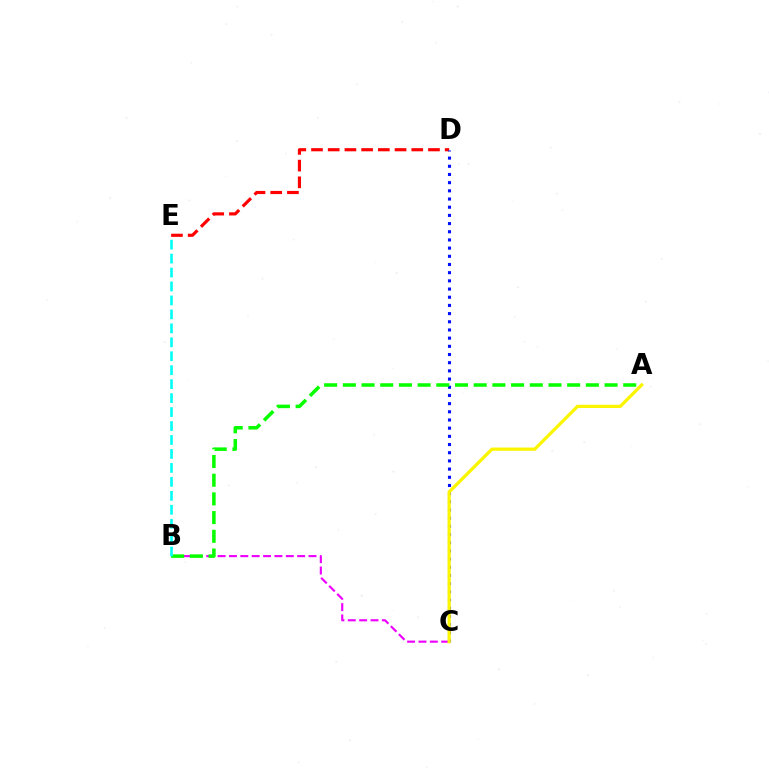{('D', 'E'): [{'color': '#ff0000', 'line_style': 'dashed', 'thickness': 2.27}], ('C', 'D'): [{'color': '#0010ff', 'line_style': 'dotted', 'thickness': 2.22}], ('B', 'C'): [{'color': '#ee00ff', 'line_style': 'dashed', 'thickness': 1.54}], ('A', 'B'): [{'color': '#08ff00', 'line_style': 'dashed', 'thickness': 2.54}], ('A', 'C'): [{'color': '#fcf500', 'line_style': 'solid', 'thickness': 2.33}], ('B', 'E'): [{'color': '#00fff6', 'line_style': 'dashed', 'thickness': 1.9}]}